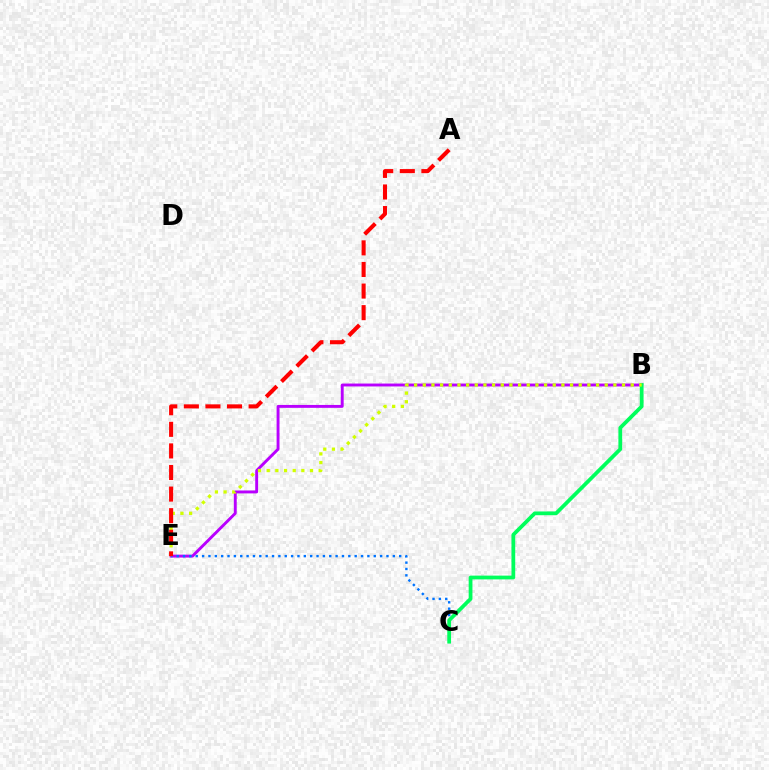{('B', 'E'): [{'color': '#b900ff', 'line_style': 'solid', 'thickness': 2.09}, {'color': '#d1ff00', 'line_style': 'dotted', 'thickness': 2.35}], ('C', 'E'): [{'color': '#0074ff', 'line_style': 'dotted', 'thickness': 1.73}], ('B', 'C'): [{'color': '#00ff5c', 'line_style': 'solid', 'thickness': 2.71}], ('A', 'E'): [{'color': '#ff0000', 'line_style': 'dashed', 'thickness': 2.93}]}